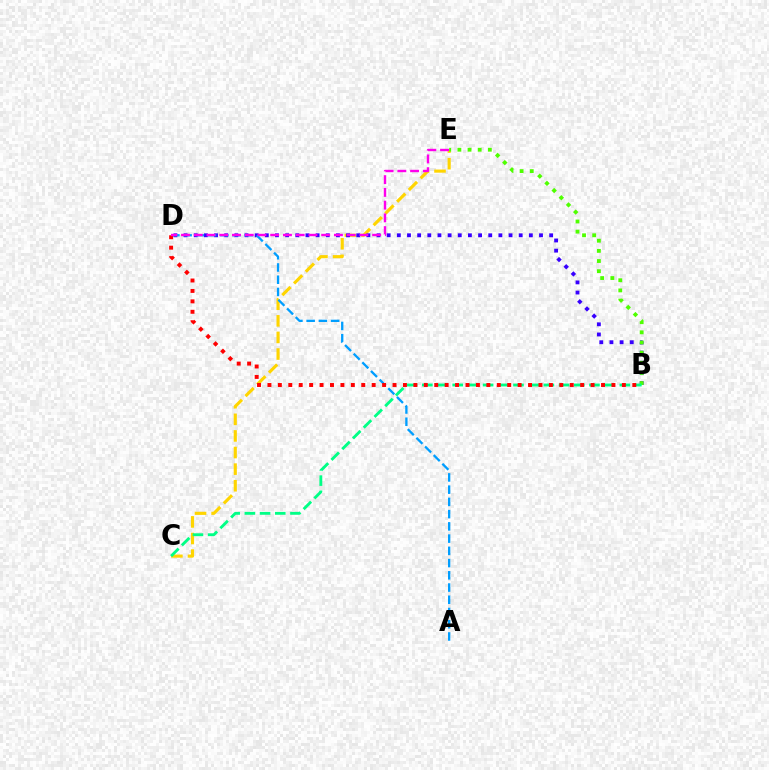{('C', 'E'): [{'color': '#ffd500', 'line_style': 'dashed', 'thickness': 2.26}], ('B', 'D'): [{'color': '#3700ff', 'line_style': 'dotted', 'thickness': 2.76}, {'color': '#ff0000', 'line_style': 'dotted', 'thickness': 2.83}], ('B', 'E'): [{'color': '#4fff00', 'line_style': 'dotted', 'thickness': 2.76}], ('B', 'C'): [{'color': '#00ff86', 'line_style': 'dashed', 'thickness': 2.06}], ('A', 'D'): [{'color': '#009eff', 'line_style': 'dashed', 'thickness': 1.66}], ('D', 'E'): [{'color': '#ff00ed', 'line_style': 'dashed', 'thickness': 1.73}]}